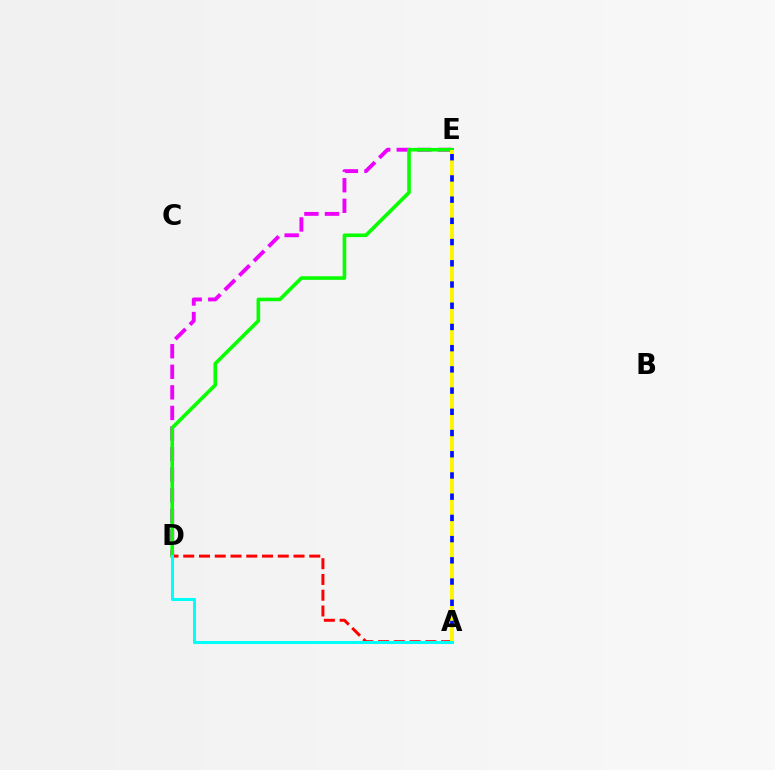{('D', 'E'): [{'color': '#ee00ff', 'line_style': 'dashed', 'thickness': 2.79}, {'color': '#08ff00', 'line_style': 'solid', 'thickness': 2.6}], ('A', 'D'): [{'color': '#ff0000', 'line_style': 'dashed', 'thickness': 2.14}, {'color': '#00fff6', 'line_style': 'solid', 'thickness': 2.19}], ('A', 'E'): [{'color': '#0010ff', 'line_style': 'solid', 'thickness': 2.68}, {'color': '#fcf500', 'line_style': 'dashed', 'thickness': 2.88}]}